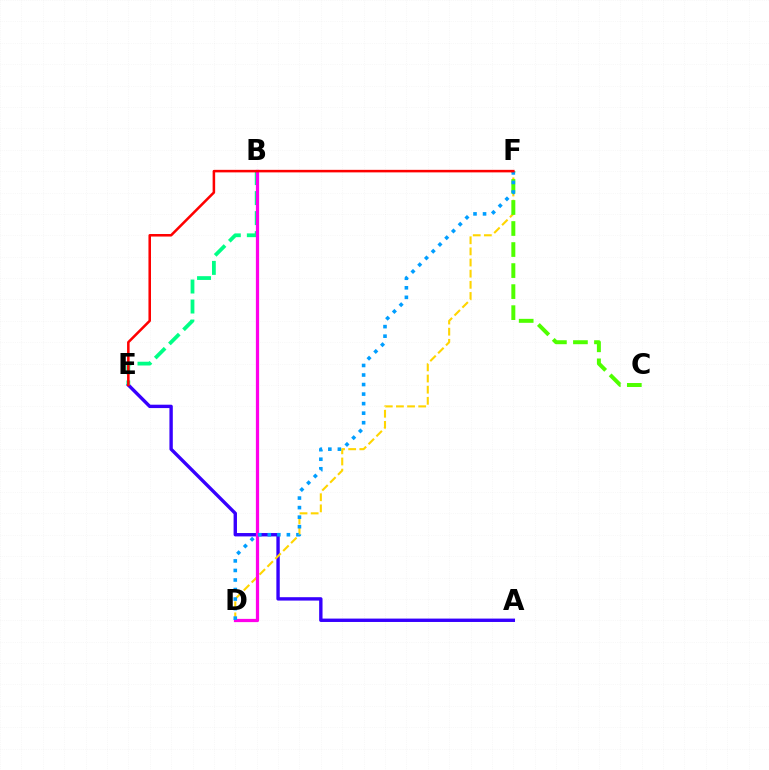{('A', 'E'): [{'color': '#3700ff', 'line_style': 'solid', 'thickness': 2.43}], ('B', 'E'): [{'color': '#00ff86', 'line_style': 'dashed', 'thickness': 2.72}], ('D', 'F'): [{'color': '#ffd500', 'line_style': 'dashed', 'thickness': 1.51}, {'color': '#009eff', 'line_style': 'dotted', 'thickness': 2.59}], ('B', 'D'): [{'color': '#ff00ed', 'line_style': 'solid', 'thickness': 2.33}], ('C', 'F'): [{'color': '#4fff00', 'line_style': 'dashed', 'thickness': 2.86}], ('E', 'F'): [{'color': '#ff0000', 'line_style': 'solid', 'thickness': 1.83}]}